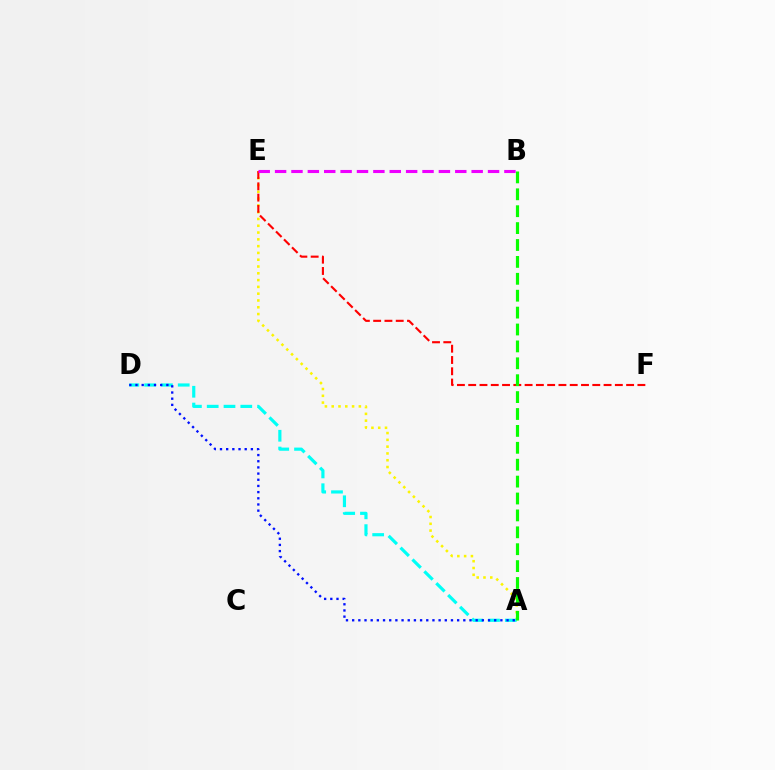{('A', 'E'): [{'color': '#fcf500', 'line_style': 'dotted', 'thickness': 1.84}], ('A', 'D'): [{'color': '#00fff6', 'line_style': 'dashed', 'thickness': 2.28}, {'color': '#0010ff', 'line_style': 'dotted', 'thickness': 1.68}], ('E', 'F'): [{'color': '#ff0000', 'line_style': 'dashed', 'thickness': 1.53}], ('A', 'B'): [{'color': '#08ff00', 'line_style': 'dashed', 'thickness': 2.3}], ('B', 'E'): [{'color': '#ee00ff', 'line_style': 'dashed', 'thickness': 2.23}]}